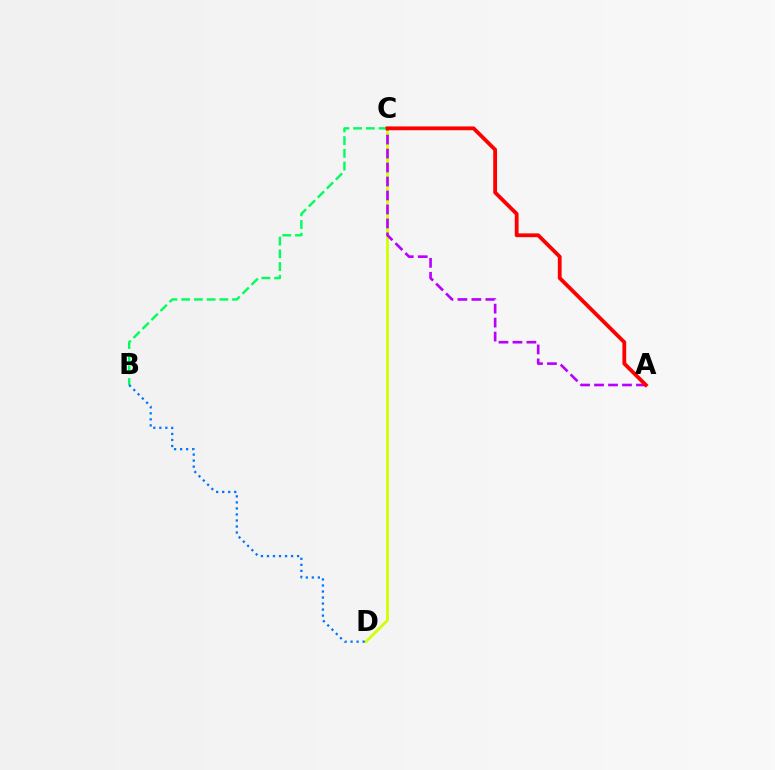{('C', 'D'): [{'color': '#d1ff00', 'line_style': 'solid', 'thickness': 2.02}], ('B', 'C'): [{'color': '#00ff5c', 'line_style': 'dashed', 'thickness': 1.73}], ('A', 'C'): [{'color': '#b900ff', 'line_style': 'dashed', 'thickness': 1.9}, {'color': '#ff0000', 'line_style': 'solid', 'thickness': 2.75}], ('B', 'D'): [{'color': '#0074ff', 'line_style': 'dotted', 'thickness': 1.64}]}